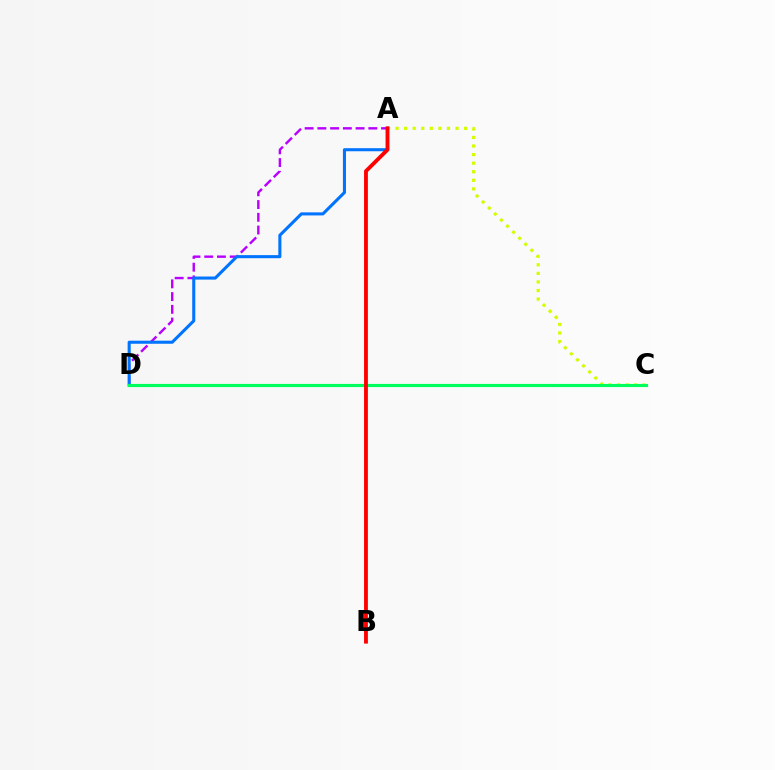{('A', 'D'): [{'color': '#b900ff', 'line_style': 'dashed', 'thickness': 1.73}, {'color': '#0074ff', 'line_style': 'solid', 'thickness': 2.21}], ('A', 'C'): [{'color': '#d1ff00', 'line_style': 'dotted', 'thickness': 2.33}], ('C', 'D'): [{'color': '#00ff5c', 'line_style': 'solid', 'thickness': 2.27}], ('A', 'B'): [{'color': '#ff0000', 'line_style': 'solid', 'thickness': 2.76}]}